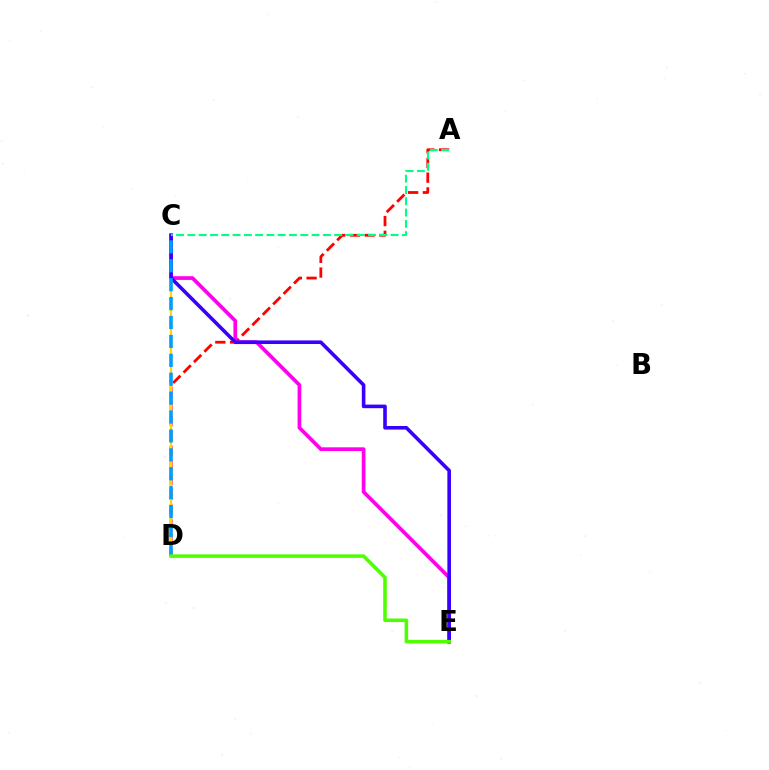{('A', 'D'): [{'color': '#ff0000', 'line_style': 'dashed', 'thickness': 2.0}], ('C', 'D'): [{'color': '#ffd500', 'line_style': 'solid', 'thickness': 1.57}, {'color': '#009eff', 'line_style': 'dashed', 'thickness': 2.57}], ('C', 'E'): [{'color': '#ff00ed', 'line_style': 'solid', 'thickness': 2.67}, {'color': '#3700ff', 'line_style': 'solid', 'thickness': 2.59}], ('A', 'C'): [{'color': '#00ff86', 'line_style': 'dashed', 'thickness': 1.53}], ('D', 'E'): [{'color': '#4fff00', 'line_style': 'solid', 'thickness': 2.56}]}